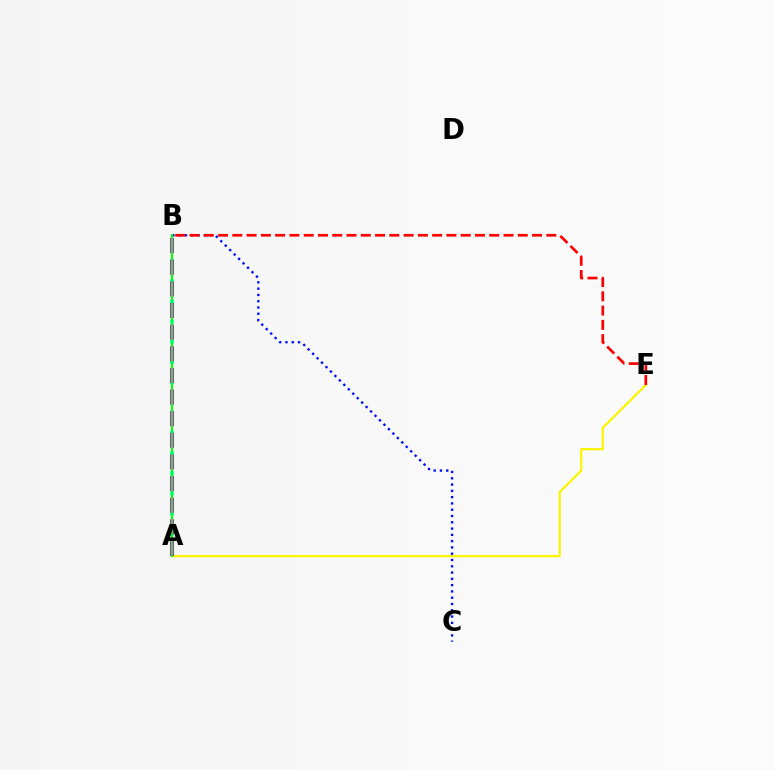{('A', 'E'): [{'color': '#fcf500', 'line_style': 'solid', 'thickness': 1.61}], ('B', 'C'): [{'color': '#0010ff', 'line_style': 'dotted', 'thickness': 1.71}], ('A', 'B'): [{'color': '#00fff6', 'line_style': 'dotted', 'thickness': 2.75}, {'color': '#ee00ff', 'line_style': 'dashed', 'thickness': 2.94}, {'color': '#08ff00', 'line_style': 'solid', 'thickness': 1.53}], ('B', 'E'): [{'color': '#ff0000', 'line_style': 'dashed', 'thickness': 1.94}]}